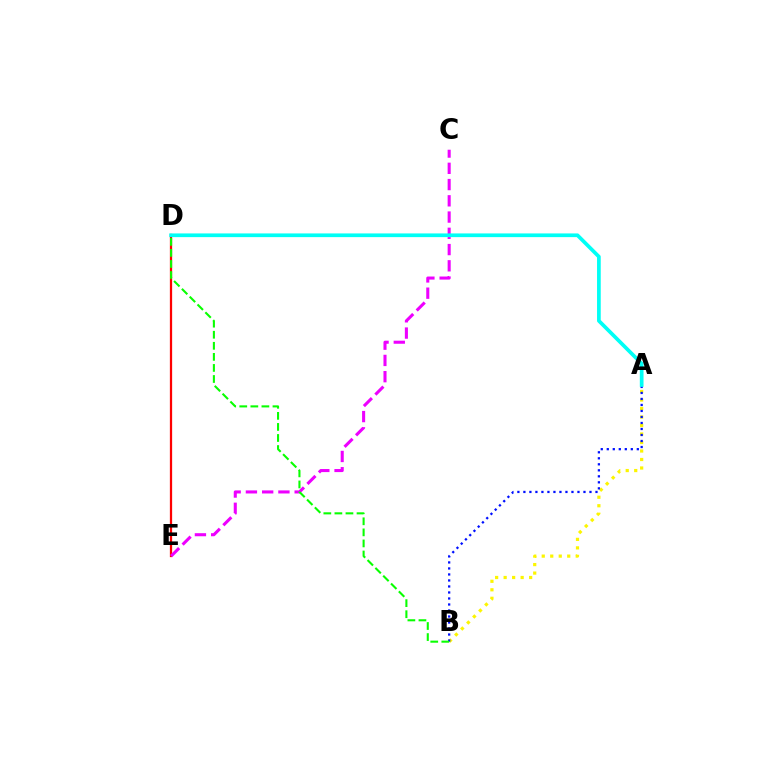{('D', 'E'): [{'color': '#ff0000', 'line_style': 'solid', 'thickness': 1.63}], ('A', 'B'): [{'color': '#fcf500', 'line_style': 'dotted', 'thickness': 2.31}, {'color': '#0010ff', 'line_style': 'dotted', 'thickness': 1.63}], ('C', 'E'): [{'color': '#ee00ff', 'line_style': 'dashed', 'thickness': 2.21}], ('B', 'D'): [{'color': '#08ff00', 'line_style': 'dashed', 'thickness': 1.5}], ('A', 'D'): [{'color': '#00fff6', 'line_style': 'solid', 'thickness': 2.67}]}